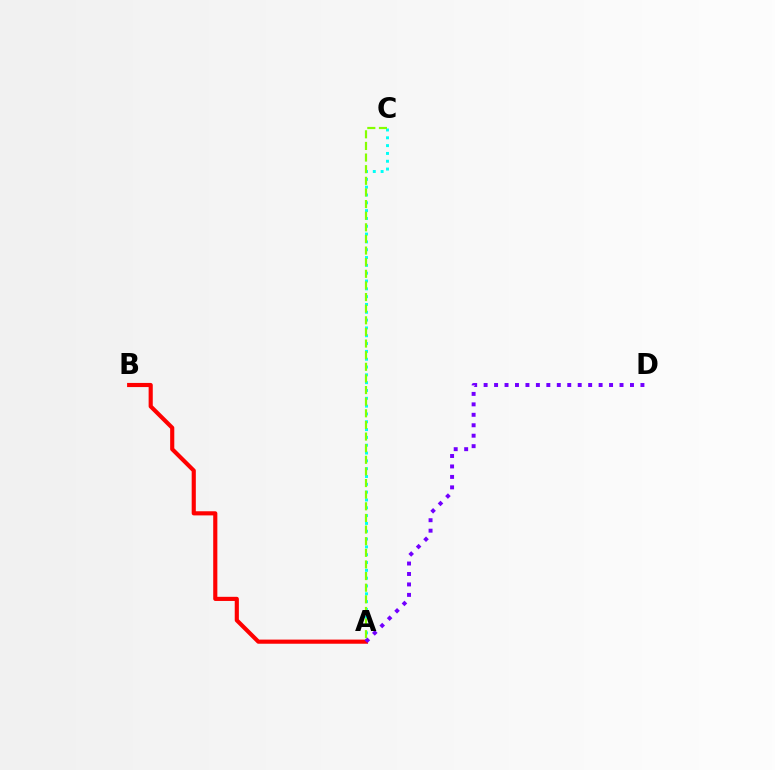{('A', 'C'): [{'color': '#00fff6', 'line_style': 'dotted', 'thickness': 2.12}, {'color': '#84ff00', 'line_style': 'dashed', 'thickness': 1.58}], ('A', 'B'): [{'color': '#ff0000', 'line_style': 'solid', 'thickness': 2.98}], ('A', 'D'): [{'color': '#7200ff', 'line_style': 'dotted', 'thickness': 2.84}]}